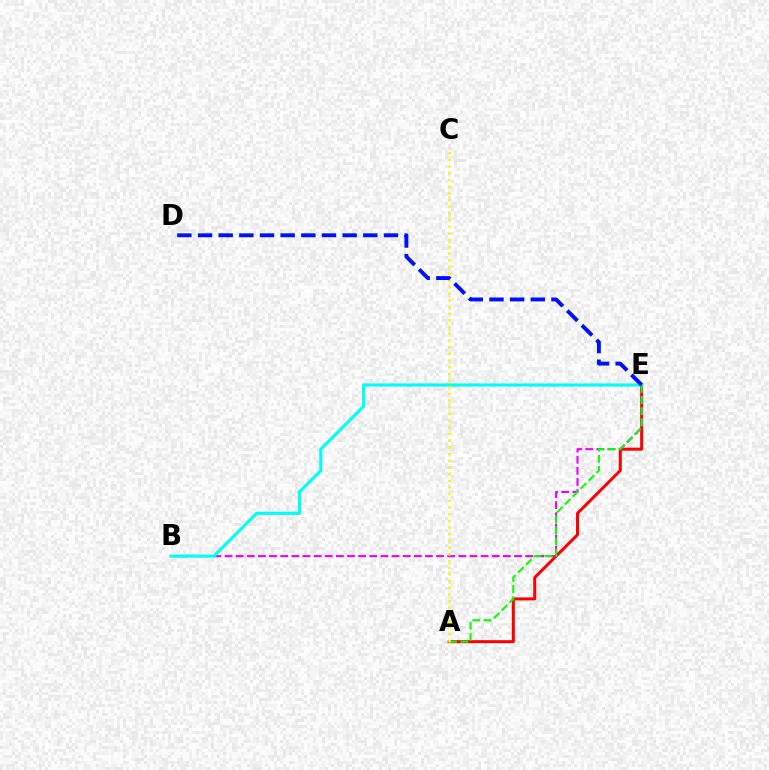{('A', 'E'): [{'color': '#ff0000', 'line_style': 'solid', 'thickness': 2.16}, {'color': '#08ff00', 'line_style': 'dashed', 'thickness': 1.51}], ('B', 'E'): [{'color': '#ee00ff', 'line_style': 'dashed', 'thickness': 1.51}, {'color': '#00fff6', 'line_style': 'solid', 'thickness': 2.24}], ('A', 'C'): [{'color': '#fcf500', 'line_style': 'dotted', 'thickness': 1.82}], ('D', 'E'): [{'color': '#0010ff', 'line_style': 'dashed', 'thickness': 2.81}]}